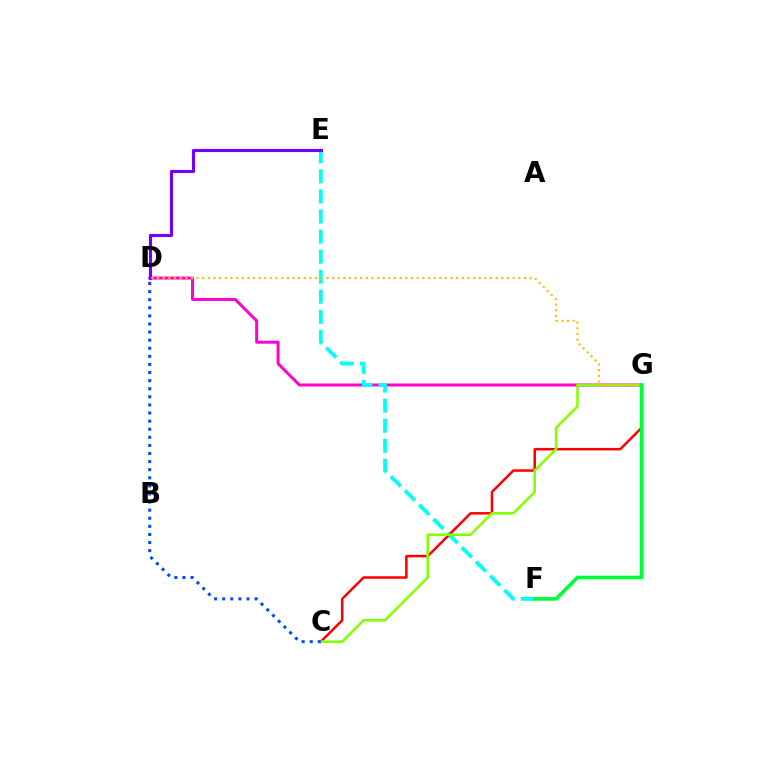{('D', 'G'): [{'color': '#ff00cf', 'line_style': 'solid', 'thickness': 2.14}, {'color': '#ffbd00', 'line_style': 'dotted', 'thickness': 1.53}], ('E', 'F'): [{'color': '#00fff6', 'line_style': 'dashed', 'thickness': 2.73}], ('D', 'E'): [{'color': '#7200ff', 'line_style': 'solid', 'thickness': 2.26}], ('C', 'G'): [{'color': '#ff0000', 'line_style': 'solid', 'thickness': 1.81}, {'color': '#84ff00', 'line_style': 'solid', 'thickness': 1.84}], ('C', 'D'): [{'color': '#004bff', 'line_style': 'dotted', 'thickness': 2.2}], ('F', 'G'): [{'color': '#00ff39', 'line_style': 'solid', 'thickness': 2.62}]}